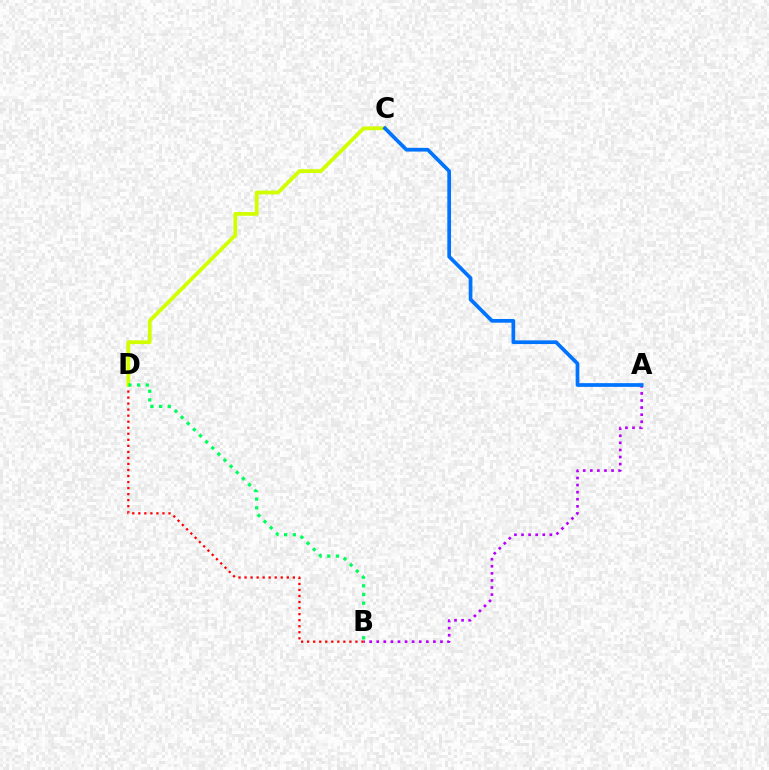{('A', 'B'): [{'color': '#b900ff', 'line_style': 'dotted', 'thickness': 1.92}], ('B', 'D'): [{'color': '#ff0000', 'line_style': 'dotted', 'thickness': 1.64}, {'color': '#00ff5c', 'line_style': 'dotted', 'thickness': 2.36}], ('C', 'D'): [{'color': '#d1ff00', 'line_style': 'solid', 'thickness': 2.72}], ('A', 'C'): [{'color': '#0074ff', 'line_style': 'solid', 'thickness': 2.68}]}